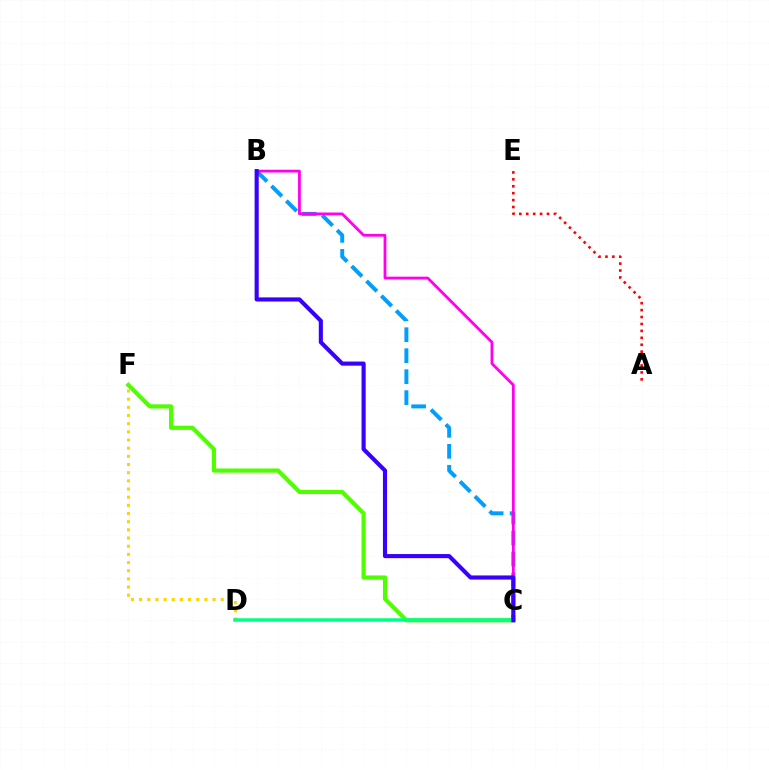{('D', 'F'): [{'color': '#ffd500', 'line_style': 'dotted', 'thickness': 2.22}], ('A', 'E'): [{'color': '#ff0000', 'line_style': 'dotted', 'thickness': 1.88}], ('B', 'C'): [{'color': '#009eff', 'line_style': 'dashed', 'thickness': 2.85}, {'color': '#ff00ed', 'line_style': 'solid', 'thickness': 2.0}, {'color': '#3700ff', 'line_style': 'solid', 'thickness': 2.96}], ('C', 'F'): [{'color': '#4fff00', 'line_style': 'solid', 'thickness': 2.99}], ('C', 'D'): [{'color': '#00ff86', 'line_style': 'solid', 'thickness': 2.53}]}